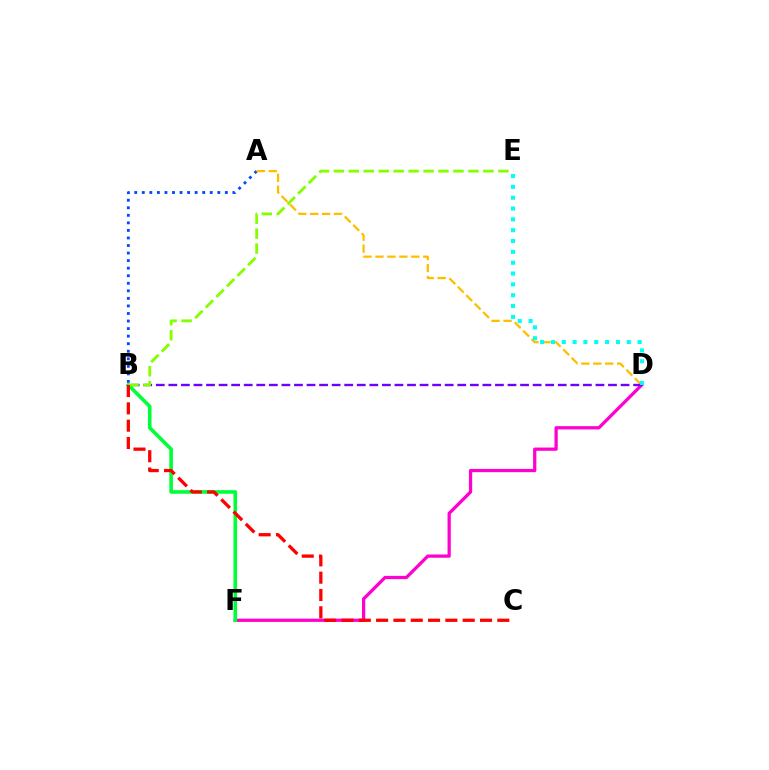{('D', 'F'): [{'color': '#ff00cf', 'line_style': 'solid', 'thickness': 2.34}], ('A', 'B'): [{'color': '#004bff', 'line_style': 'dotted', 'thickness': 2.05}], ('A', 'D'): [{'color': '#ffbd00', 'line_style': 'dashed', 'thickness': 1.62}], ('B', 'F'): [{'color': '#00ff39', 'line_style': 'solid', 'thickness': 2.59}], ('B', 'D'): [{'color': '#7200ff', 'line_style': 'dashed', 'thickness': 1.71}], ('D', 'E'): [{'color': '#00fff6', 'line_style': 'dotted', 'thickness': 2.94}], ('B', 'E'): [{'color': '#84ff00', 'line_style': 'dashed', 'thickness': 2.03}], ('B', 'C'): [{'color': '#ff0000', 'line_style': 'dashed', 'thickness': 2.35}]}